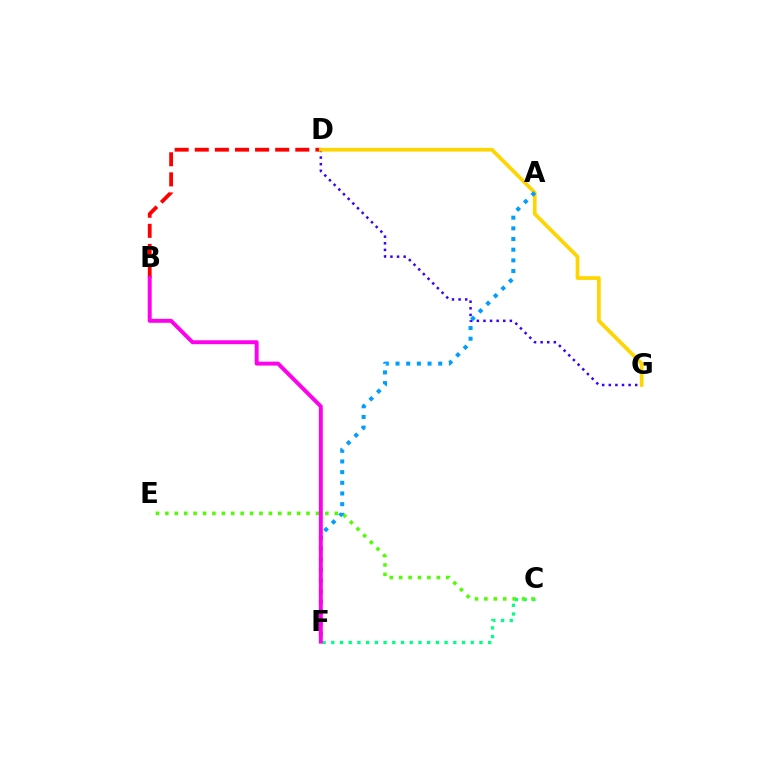{('C', 'F'): [{'color': '#00ff86', 'line_style': 'dotted', 'thickness': 2.37}], ('D', 'G'): [{'color': '#3700ff', 'line_style': 'dotted', 'thickness': 1.79}, {'color': '#ffd500', 'line_style': 'solid', 'thickness': 2.67}], ('B', 'D'): [{'color': '#ff0000', 'line_style': 'dashed', 'thickness': 2.73}], ('C', 'E'): [{'color': '#4fff00', 'line_style': 'dotted', 'thickness': 2.56}], ('A', 'F'): [{'color': '#009eff', 'line_style': 'dotted', 'thickness': 2.9}], ('B', 'F'): [{'color': '#ff00ed', 'line_style': 'solid', 'thickness': 2.83}]}